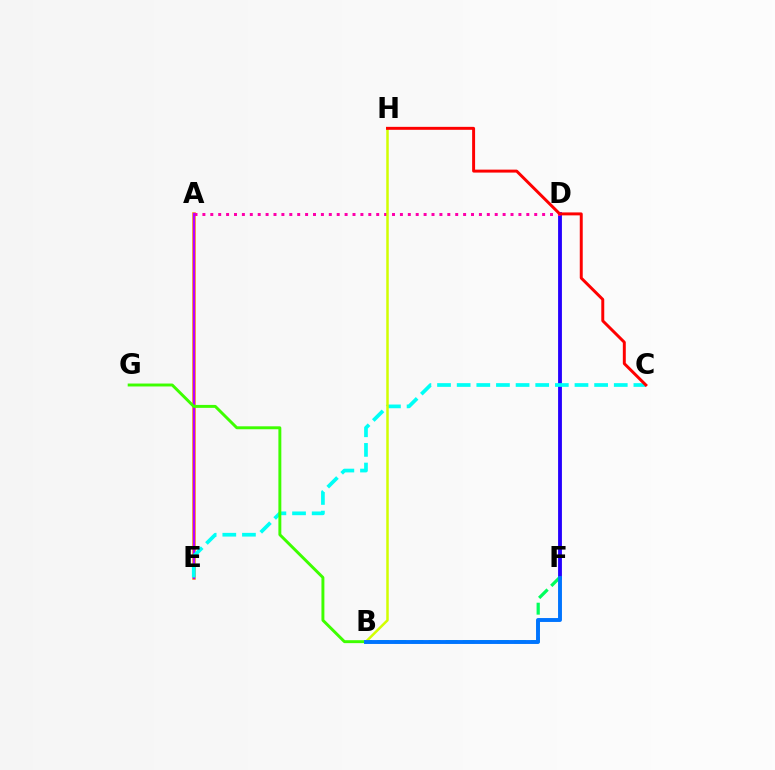{('D', 'F'): [{'color': '#2500ff', 'line_style': 'solid', 'thickness': 2.76}], ('A', 'E'): [{'color': '#ff9400', 'line_style': 'solid', 'thickness': 2.56}, {'color': '#b900ff', 'line_style': 'solid', 'thickness': 1.62}], ('A', 'D'): [{'color': '#ff00ac', 'line_style': 'dotted', 'thickness': 2.15}], ('B', 'F'): [{'color': '#00ff5c', 'line_style': 'dashed', 'thickness': 2.32}, {'color': '#0074ff', 'line_style': 'solid', 'thickness': 2.81}], ('C', 'E'): [{'color': '#00fff6', 'line_style': 'dashed', 'thickness': 2.67}], ('B', 'G'): [{'color': '#3dff00', 'line_style': 'solid', 'thickness': 2.11}], ('B', 'H'): [{'color': '#d1ff00', 'line_style': 'solid', 'thickness': 1.8}], ('C', 'H'): [{'color': '#ff0000', 'line_style': 'solid', 'thickness': 2.13}]}